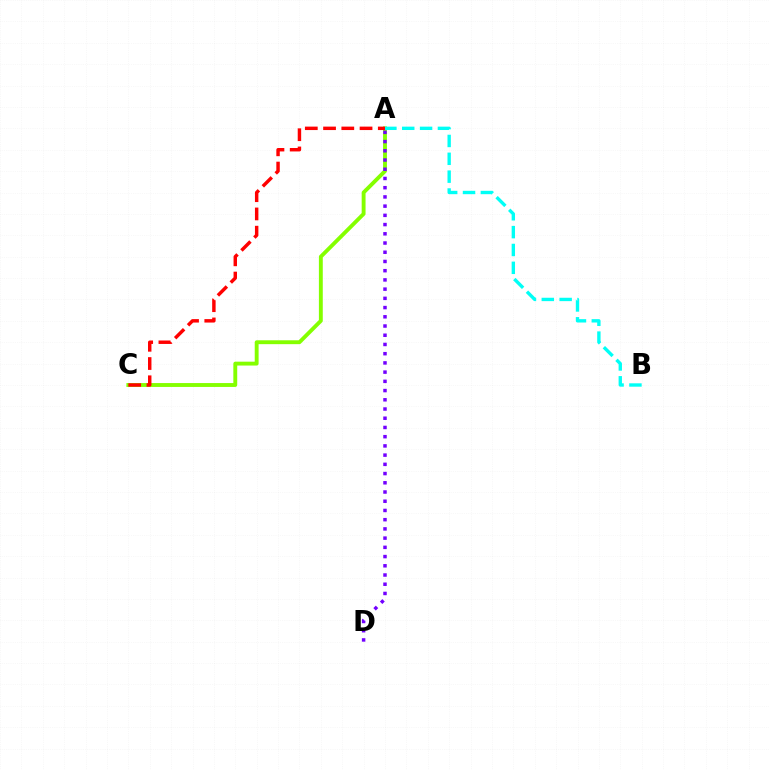{('A', 'C'): [{'color': '#84ff00', 'line_style': 'solid', 'thickness': 2.79}, {'color': '#ff0000', 'line_style': 'dashed', 'thickness': 2.48}], ('A', 'B'): [{'color': '#00fff6', 'line_style': 'dashed', 'thickness': 2.43}], ('A', 'D'): [{'color': '#7200ff', 'line_style': 'dotted', 'thickness': 2.51}]}